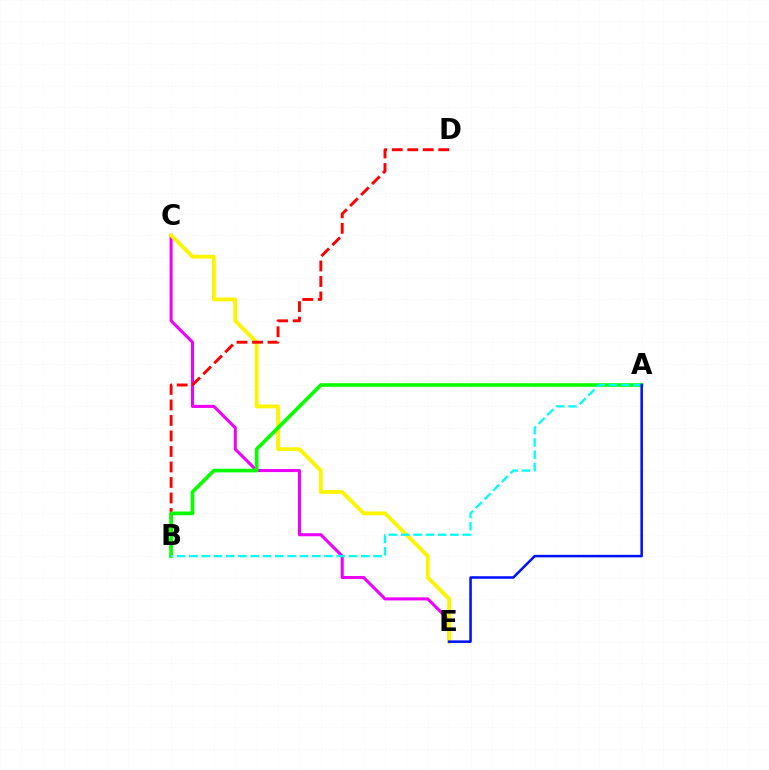{('C', 'E'): [{'color': '#ee00ff', 'line_style': 'solid', 'thickness': 2.21}, {'color': '#fcf500', 'line_style': 'solid', 'thickness': 2.75}], ('B', 'D'): [{'color': '#ff0000', 'line_style': 'dashed', 'thickness': 2.11}], ('A', 'B'): [{'color': '#08ff00', 'line_style': 'solid', 'thickness': 2.64}, {'color': '#00fff6', 'line_style': 'dashed', 'thickness': 1.67}], ('A', 'E'): [{'color': '#0010ff', 'line_style': 'solid', 'thickness': 1.82}]}